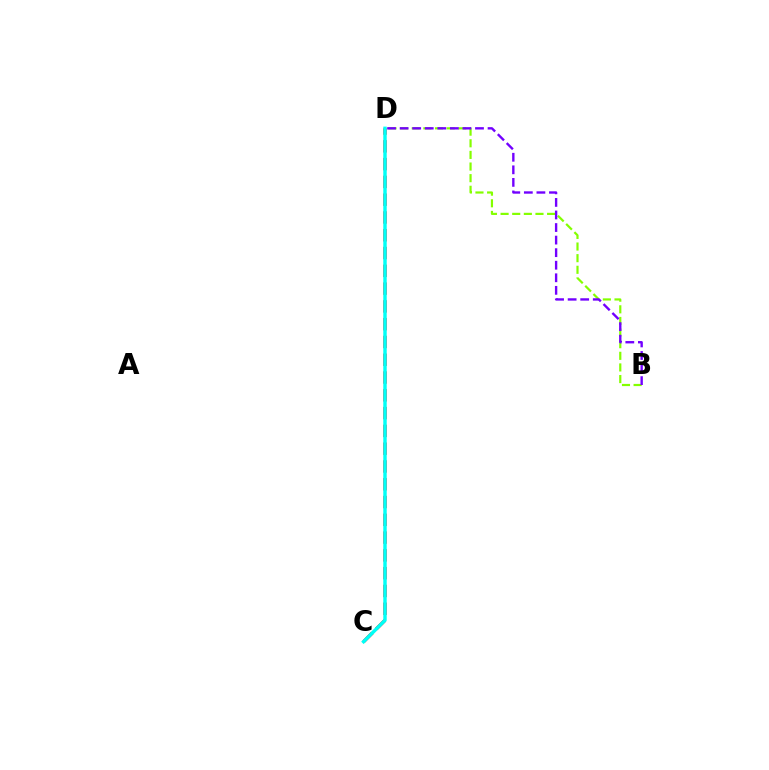{('C', 'D'): [{'color': '#ff0000', 'line_style': 'dashed', 'thickness': 2.42}, {'color': '#00fff6', 'line_style': 'solid', 'thickness': 2.47}], ('B', 'D'): [{'color': '#84ff00', 'line_style': 'dashed', 'thickness': 1.58}, {'color': '#7200ff', 'line_style': 'dashed', 'thickness': 1.71}]}